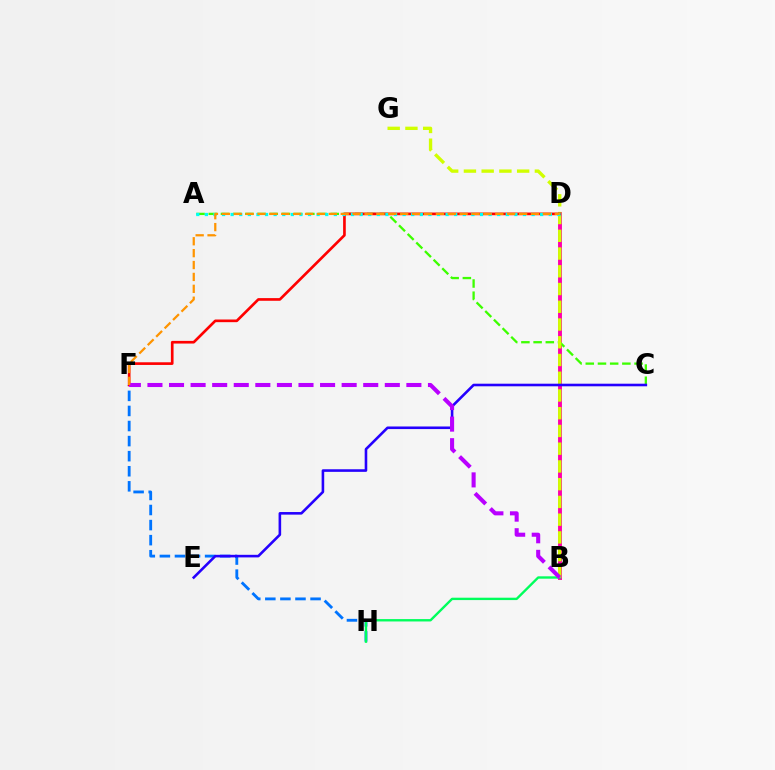{('B', 'D'): [{'color': '#ff00ac', 'line_style': 'solid', 'thickness': 2.8}], ('F', 'H'): [{'color': '#0074ff', 'line_style': 'dashed', 'thickness': 2.05}], ('B', 'H'): [{'color': '#00ff5c', 'line_style': 'solid', 'thickness': 1.71}], ('A', 'C'): [{'color': '#3dff00', 'line_style': 'dashed', 'thickness': 1.66}], ('B', 'G'): [{'color': '#d1ff00', 'line_style': 'dashed', 'thickness': 2.41}], ('C', 'E'): [{'color': '#2500ff', 'line_style': 'solid', 'thickness': 1.87}], ('D', 'F'): [{'color': '#ff0000', 'line_style': 'solid', 'thickness': 1.92}, {'color': '#ff9400', 'line_style': 'dashed', 'thickness': 1.62}], ('B', 'F'): [{'color': '#b900ff', 'line_style': 'dashed', 'thickness': 2.93}], ('A', 'D'): [{'color': '#00fff6', 'line_style': 'dotted', 'thickness': 2.34}]}